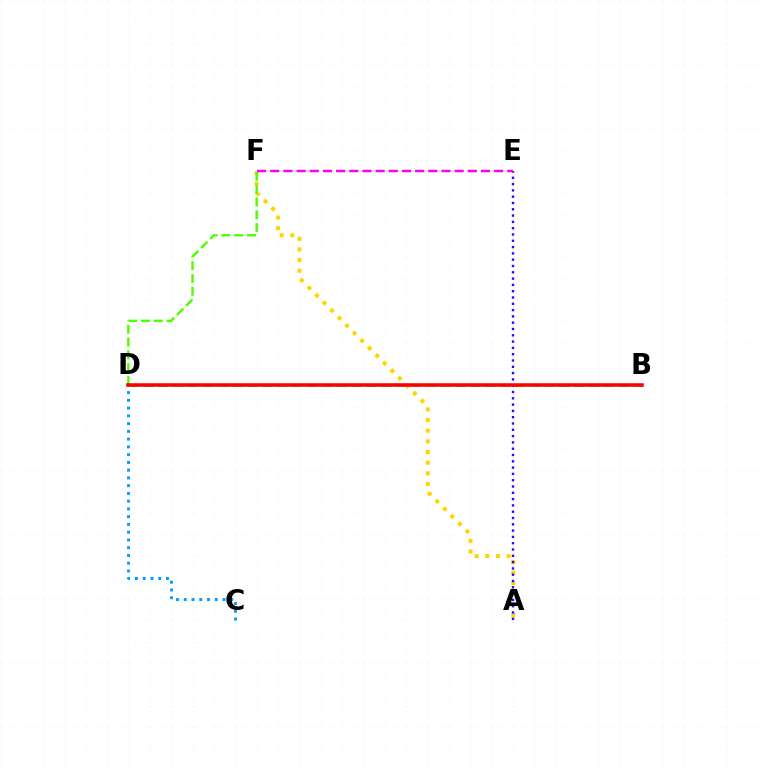{('C', 'D'): [{'color': '#009eff', 'line_style': 'dotted', 'thickness': 2.11}], ('A', 'F'): [{'color': '#ffd500', 'line_style': 'dotted', 'thickness': 2.9}], ('D', 'F'): [{'color': '#4fff00', 'line_style': 'dashed', 'thickness': 1.74}], ('A', 'E'): [{'color': '#3700ff', 'line_style': 'dotted', 'thickness': 1.71}], ('B', 'D'): [{'color': '#00ff86', 'line_style': 'dashed', 'thickness': 2.02}, {'color': '#ff0000', 'line_style': 'solid', 'thickness': 2.56}], ('E', 'F'): [{'color': '#ff00ed', 'line_style': 'dashed', 'thickness': 1.79}]}